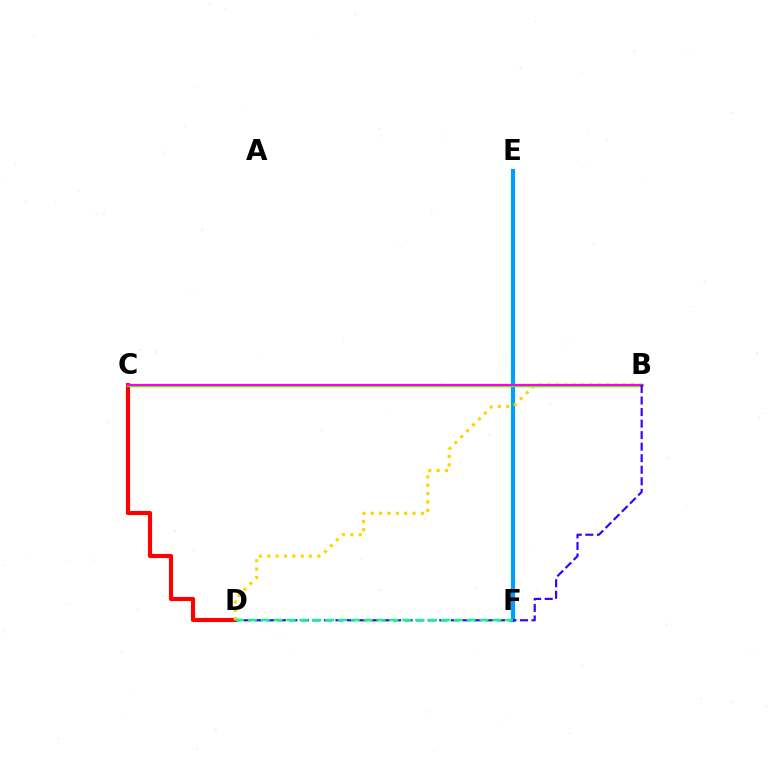{('C', 'D'): [{'color': '#ff0000', 'line_style': 'solid', 'thickness': 2.99}], ('E', 'F'): [{'color': '#009eff', 'line_style': 'solid', 'thickness': 3.0}], ('B', 'D'): [{'color': '#ffd500', 'line_style': 'dotted', 'thickness': 2.27}, {'color': '#3700ff', 'line_style': 'dashed', 'thickness': 1.57}], ('B', 'C'): [{'color': '#4fff00', 'line_style': 'solid', 'thickness': 2.38}, {'color': '#ff00ed', 'line_style': 'solid', 'thickness': 1.53}], ('D', 'F'): [{'color': '#00ff86', 'line_style': 'dashed', 'thickness': 1.75}]}